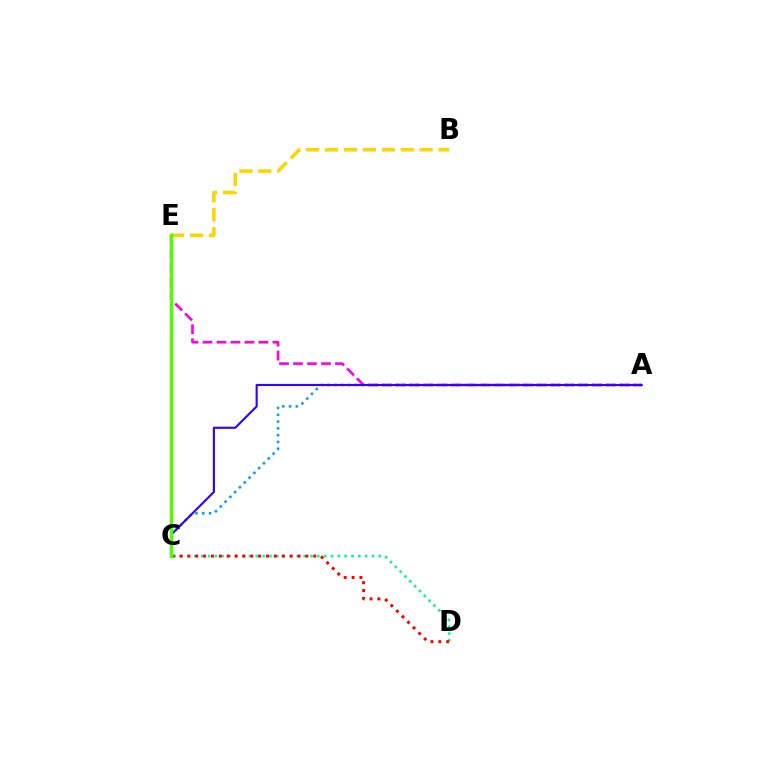{('B', 'E'): [{'color': '#ffd500', 'line_style': 'dashed', 'thickness': 2.57}], ('A', 'E'): [{'color': '#ff00ed', 'line_style': 'dashed', 'thickness': 1.9}], ('C', 'D'): [{'color': '#00ff86', 'line_style': 'dotted', 'thickness': 1.86}, {'color': '#ff0000', 'line_style': 'dotted', 'thickness': 2.14}], ('A', 'C'): [{'color': '#009eff', 'line_style': 'dotted', 'thickness': 1.84}, {'color': '#3700ff', 'line_style': 'solid', 'thickness': 1.54}], ('C', 'E'): [{'color': '#4fff00', 'line_style': 'solid', 'thickness': 2.51}]}